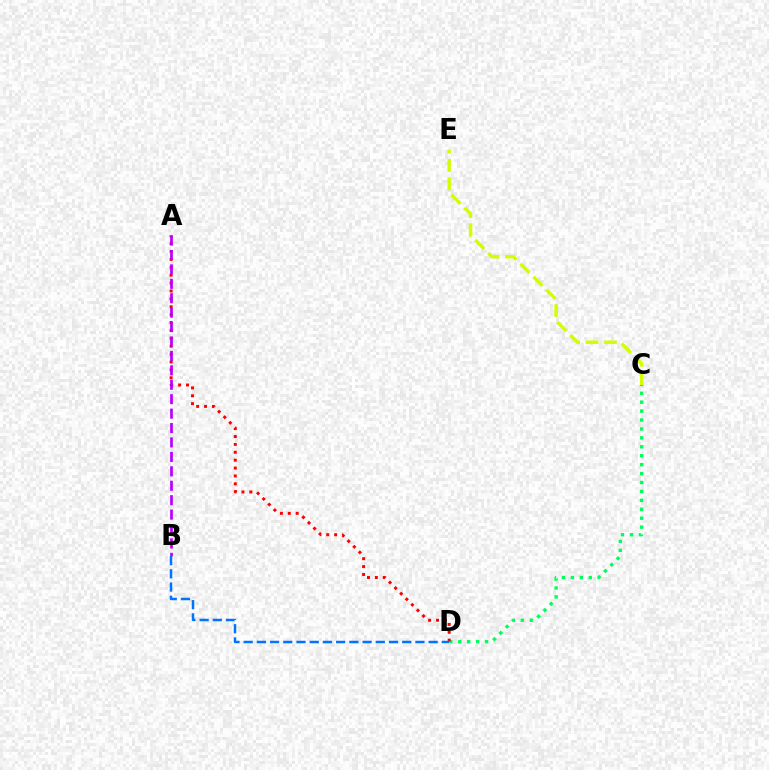{('C', 'D'): [{'color': '#00ff5c', 'line_style': 'dotted', 'thickness': 2.43}], ('A', 'D'): [{'color': '#ff0000', 'line_style': 'dotted', 'thickness': 2.14}], ('A', 'B'): [{'color': '#b900ff', 'line_style': 'dashed', 'thickness': 1.96}], ('B', 'D'): [{'color': '#0074ff', 'line_style': 'dashed', 'thickness': 1.79}], ('C', 'E'): [{'color': '#d1ff00', 'line_style': 'dashed', 'thickness': 2.49}]}